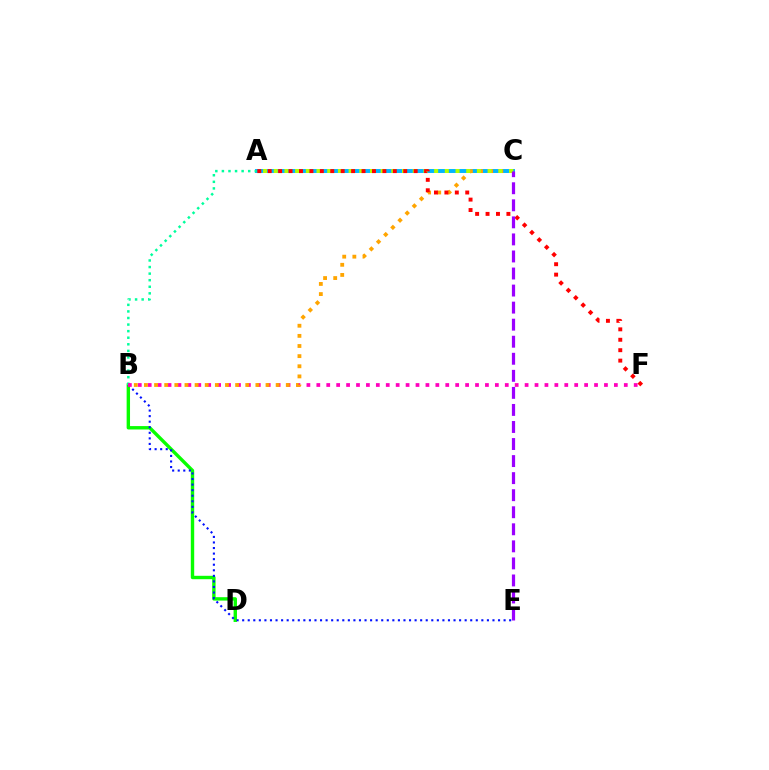{('A', 'C'): [{'color': '#00b5ff', 'line_style': 'solid', 'thickness': 2.83}, {'color': '#b3ff00', 'line_style': 'dotted', 'thickness': 2.91}], ('B', 'D'): [{'color': '#08ff00', 'line_style': 'solid', 'thickness': 2.45}], ('B', 'E'): [{'color': '#0010ff', 'line_style': 'dotted', 'thickness': 1.51}], ('A', 'B'): [{'color': '#00ff9d', 'line_style': 'dotted', 'thickness': 1.79}], ('B', 'F'): [{'color': '#ff00bd', 'line_style': 'dotted', 'thickness': 2.69}], ('B', 'C'): [{'color': '#ffa500', 'line_style': 'dotted', 'thickness': 2.75}], ('A', 'F'): [{'color': '#ff0000', 'line_style': 'dotted', 'thickness': 2.83}], ('C', 'E'): [{'color': '#9b00ff', 'line_style': 'dashed', 'thickness': 2.32}]}